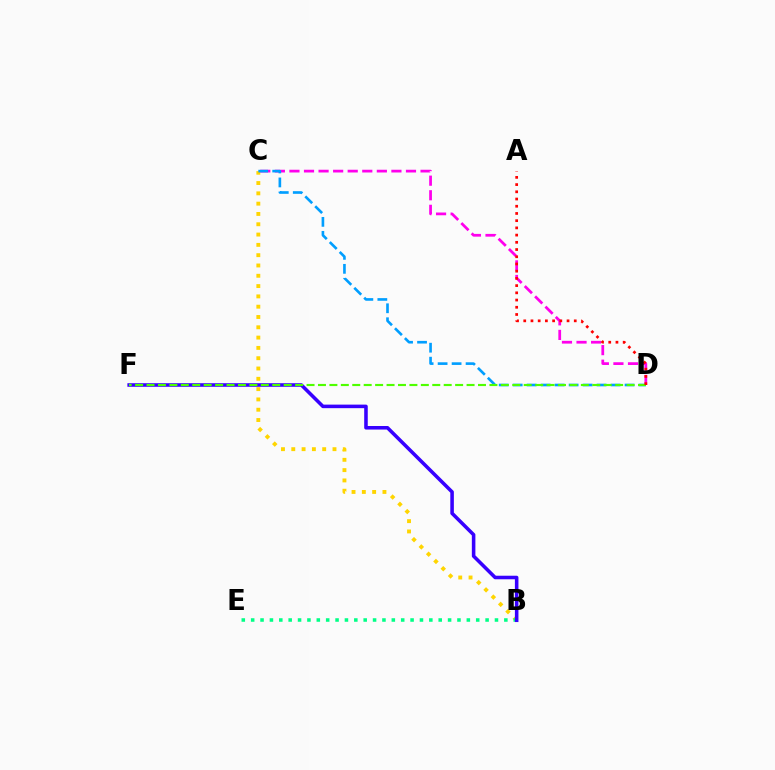{('B', 'C'): [{'color': '#ffd500', 'line_style': 'dotted', 'thickness': 2.8}], ('C', 'D'): [{'color': '#ff00ed', 'line_style': 'dashed', 'thickness': 1.98}, {'color': '#009eff', 'line_style': 'dashed', 'thickness': 1.9}], ('B', 'E'): [{'color': '#00ff86', 'line_style': 'dotted', 'thickness': 2.55}], ('B', 'F'): [{'color': '#3700ff', 'line_style': 'solid', 'thickness': 2.56}], ('D', 'F'): [{'color': '#4fff00', 'line_style': 'dashed', 'thickness': 1.55}], ('A', 'D'): [{'color': '#ff0000', 'line_style': 'dotted', 'thickness': 1.96}]}